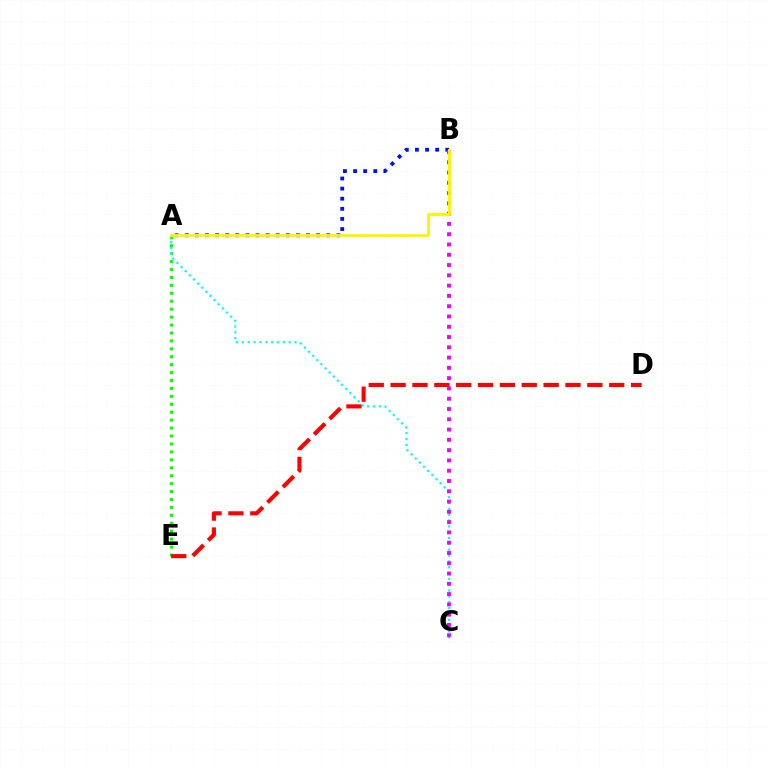{('A', 'E'): [{'color': '#08ff00', 'line_style': 'dotted', 'thickness': 2.15}], ('A', 'C'): [{'color': '#00fff6', 'line_style': 'dotted', 'thickness': 1.59}], ('D', 'E'): [{'color': '#ff0000', 'line_style': 'dashed', 'thickness': 2.97}], ('A', 'B'): [{'color': '#0010ff', 'line_style': 'dotted', 'thickness': 2.75}, {'color': '#fcf500', 'line_style': 'solid', 'thickness': 2.05}], ('B', 'C'): [{'color': '#ee00ff', 'line_style': 'dotted', 'thickness': 2.79}]}